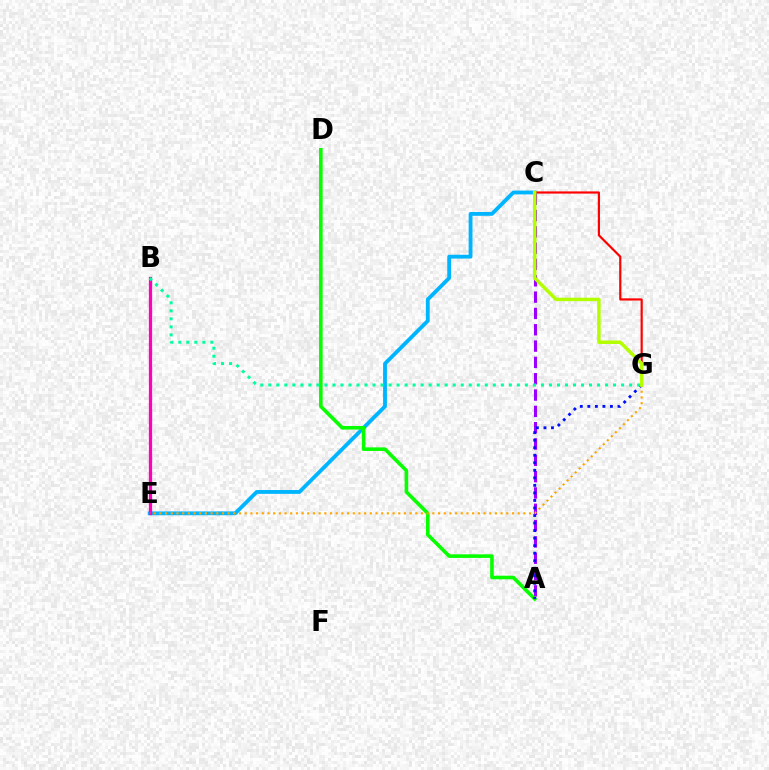{('C', 'E'): [{'color': '#00b5ff', 'line_style': 'solid', 'thickness': 2.76}], ('C', 'G'): [{'color': '#ff0000', 'line_style': 'solid', 'thickness': 1.57}, {'color': '#b3ff00', 'line_style': 'solid', 'thickness': 2.5}], ('B', 'E'): [{'color': '#ff00bd', 'line_style': 'solid', 'thickness': 2.35}], ('A', 'C'): [{'color': '#9b00ff', 'line_style': 'dashed', 'thickness': 2.22}], ('A', 'D'): [{'color': '#08ff00', 'line_style': 'solid', 'thickness': 2.59}], ('A', 'G'): [{'color': '#0010ff', 'line_style': 'dotted', 'thickness': 2.05}], ('E', 'G'): [{'color': '#ffa500', 'line_style': 'dotted', 'thickness': 1.54}], ('B', 'G'): [{'color': '#00ff9d', 'line_style': 'dotted', 'thickness': 2.18}]}